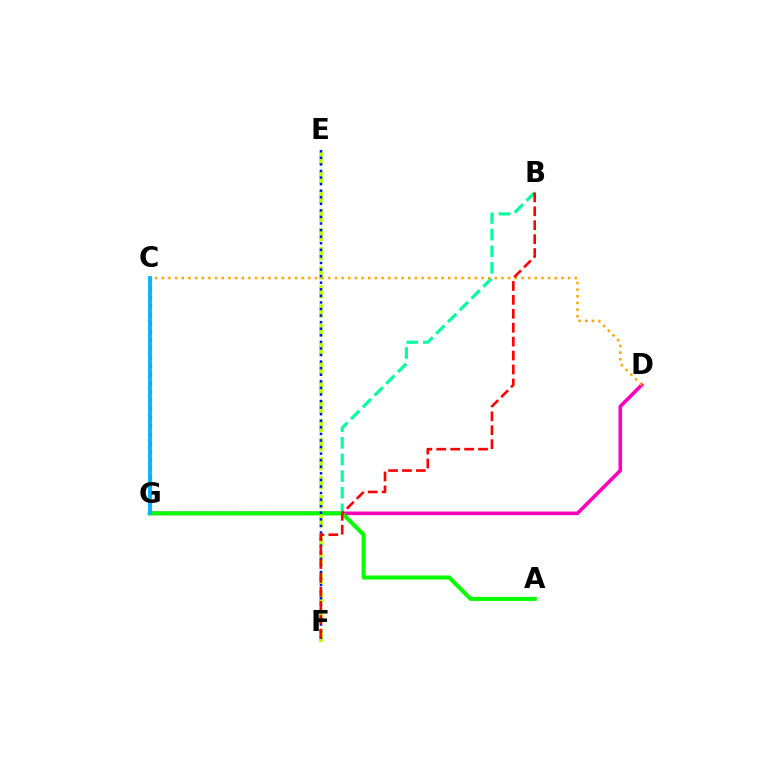{('D', 'G'): [{'color': '#ff00bd', 'line_style': 'solid', 'thickness': 2.61}], ('C', 'G'): [{'color': '#9b00ff', 'line_style': 'dotted', 'thickness': 2.33}, {'color': '#00b5ff', 'line_style': 'solid', 'thickness': 2.75}], ('B', 'G'): [{'color': '#00ff9d', 'line_style': 'dashed', 'thickness': 2.26}], ('A', 'G'): [{'color': '#08ff00', 'line_style': 'solid', 'thickness': 2.93}], ('E', 'F'): [{'color': '#b3ff00', 'line_style': 'dashed', 'thickness': 2.59}, {'color': '#0010ff', 'line_style': 'dotted', 'thickness': 1.79}], ('C', 'D'): [{'color': '#ffa500', 'line_style': 'dotted', 'thickness': 1.81}], ('B', 'F'): [{'color': '#ff0000', 'line_style': 'dashed', 'thickness': 1.89}]}